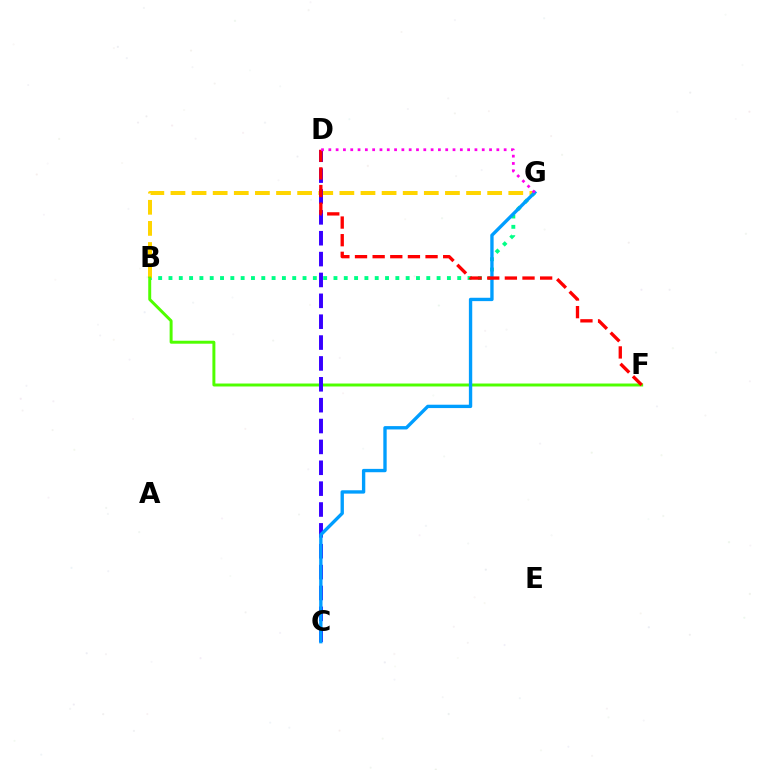{('B', 'G'): [{'color': '#00ff86', 'line_style': 'dotted', 'thickness': 2.8}, {'color': '#ffd500', 'line_style': 'dashed', 'thickness': 2.87}], ('B', 'F'): [{'color': '#4fff00', 'line_style': 'solid', 'thickness': 2.13}], ('C', 'D'): [{'color': '#3700ff', 'line_style': 'dashed', 'thickness': 2.83}], ('C', 'G'): [{'color': '#009eff', 'line_style': 'solid', 'thickness': 2.41}], ('D', 'F'): [{'color': '#ff0000', 'line_style': 'dashed', 'thickness': 2.4}], ('D', 'G'): [{'color': '#ff00ed', 'line_style': 'dotted', 'thickness': 1.98}]}